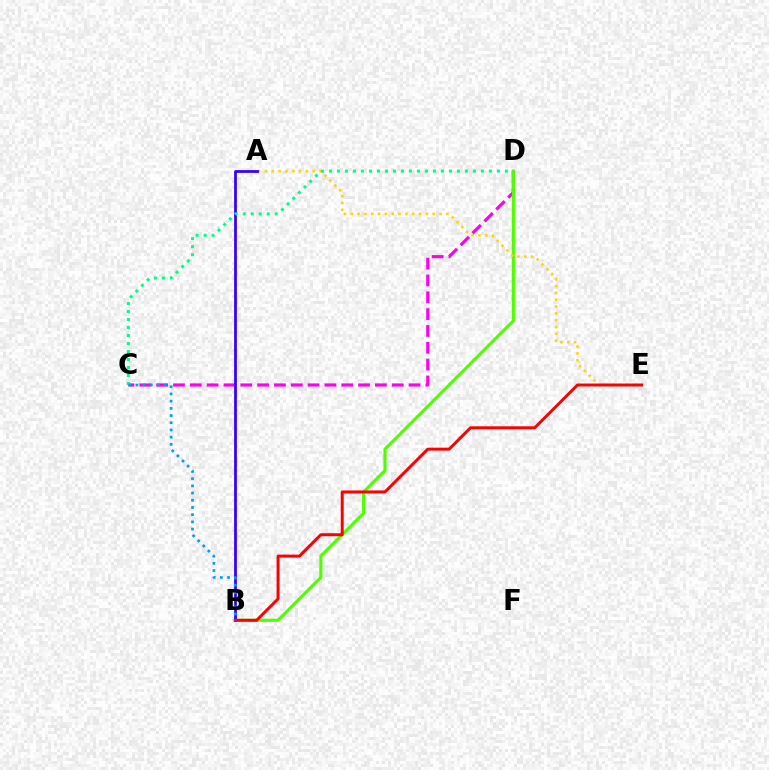{('C', 'D'): [{'color': '#ff00ed', 'line_style': 'dashed', 'thickness': 2.29}, {'color': '#00ff86', 'line_style': 'dotted', 'thickness': 2.17}], ('B', 'D'): [{'color': '#4fff00', 'line_style': 'solid', 'thickness': 2.25}], ('A', 'E'): [{'color': '#ffd500', 'line_style': 'dotted', 'thickness': 1.85}], ('A', 'B'): [{'color': '#3700ff', 'line_style': 'solid', 'thickness': 2.0}], ('B', 'E'): [{'color': '#ff0000', 'line_style': 'solid', 'thickness': 2.13}], ('B', 'C'): [{'color': '#009eff', 'line_style': 'dotted', 'thickness': 1.96}]}